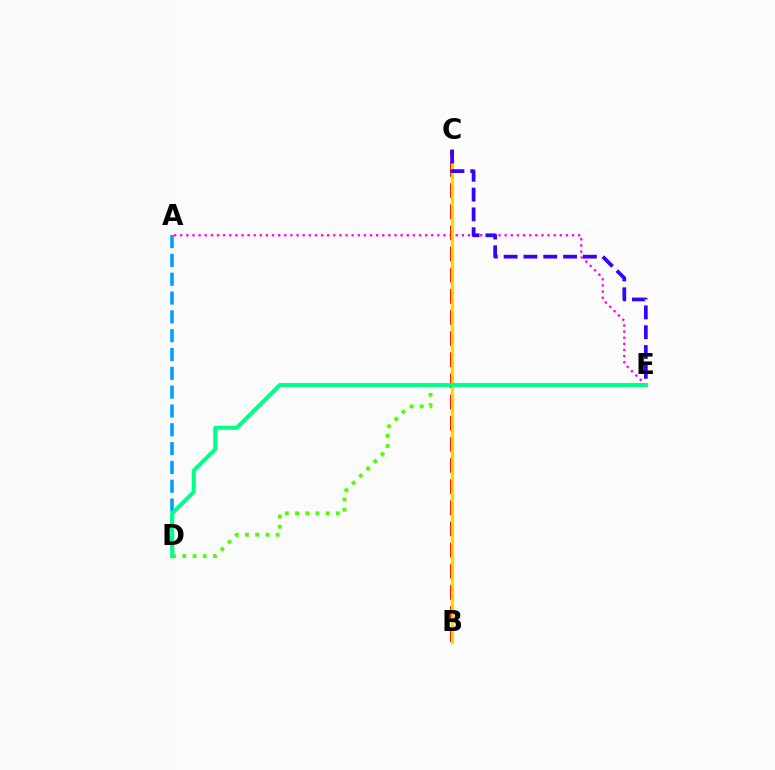{('A', 'E'): [{'color': '#ff00ed', 'line_style': 'dotted', 'thickness': 1.66}], ('B', 'C'): [{'color': '#ff0000', 'line_style': 'dashed', 'thickness': 2.87}, {'color': '#ffd500', 'line_style': 'solid', 'thickness': 2.33}], ('D', 'E'): [{'color': '#4fff00', 'line_style': 'dotted', 'thickness': 2.77}, {'color': '#00ff86', 'line_style': 'solid', 'thickness': 2.9}], ('C', 'E'): [{'color': '#3700ff', 'line_style': 'dashed', 'thickness': 2.69}], ('A', 'D'): [{'color': '#009eff', 'line_style': 'dashed', 'thickness': 2.56}]}